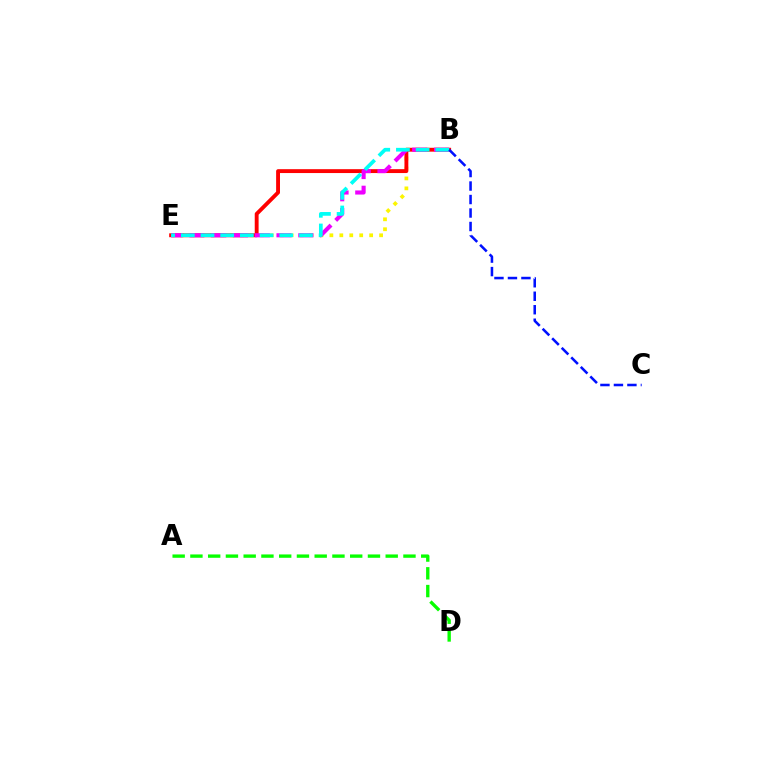{('A', 'D'): [{'color': '#08ff00', 'line_style': 'dashed', 'thickness': 2.41}], ('B', 'E'): [{'color': '#fcf500', 'line_style': 'dotted', 'thickness': 2.7}, {'color': '#ff0000', 'line_style': 'solid', 'thickness': 2.79}, {'color': '#ee00ff', 'line_style': 'dashed', 'thickness': 2.96}, {'color': '#00fff6', 'line_style': 'dashed', 'thickness': 2.67}], ('B', 'C'): [{'color': '#0010ff', 'line_style': 'dashed', 'thickness': 1.83}]}